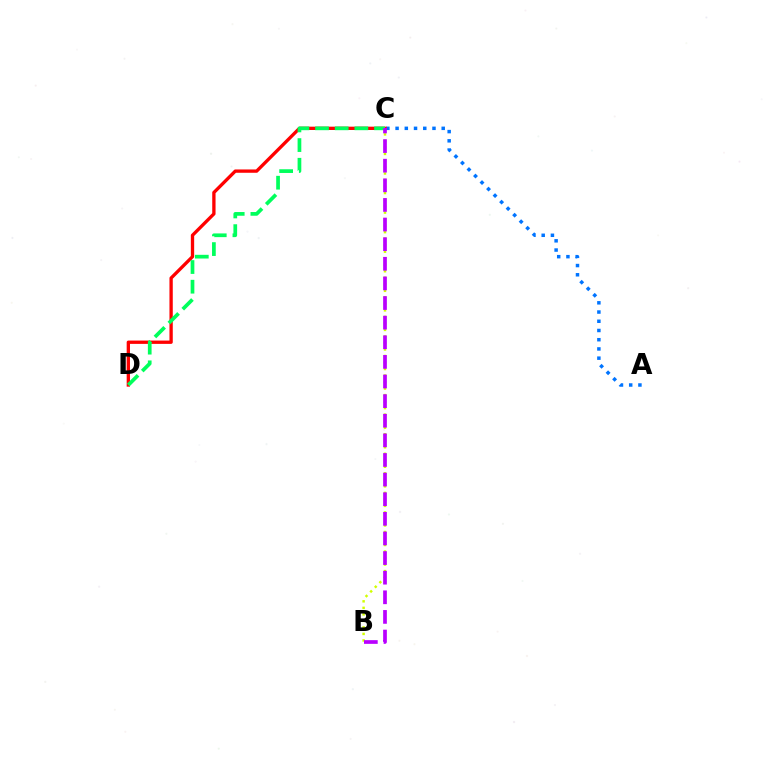{('A', 'C'): [{'color': '#0074ff', 'line_style': 'dotted', 'thickness': 2.51}], ('C', 'D'): [{'color': '#ff0000', 'line_style': 'solid', 'thickness': 2.39}, {'color': '#00ff5c', 'line_style': 'dashed', 'thickness': 2.67}], ('B', 'C'): [{'color': '#d1ff00', 'line_style': 'dotted', 'thickness': 1.77}, {'color': '#b900ff', 'line_style': 'dashed', 'thickness': 2.67}]}